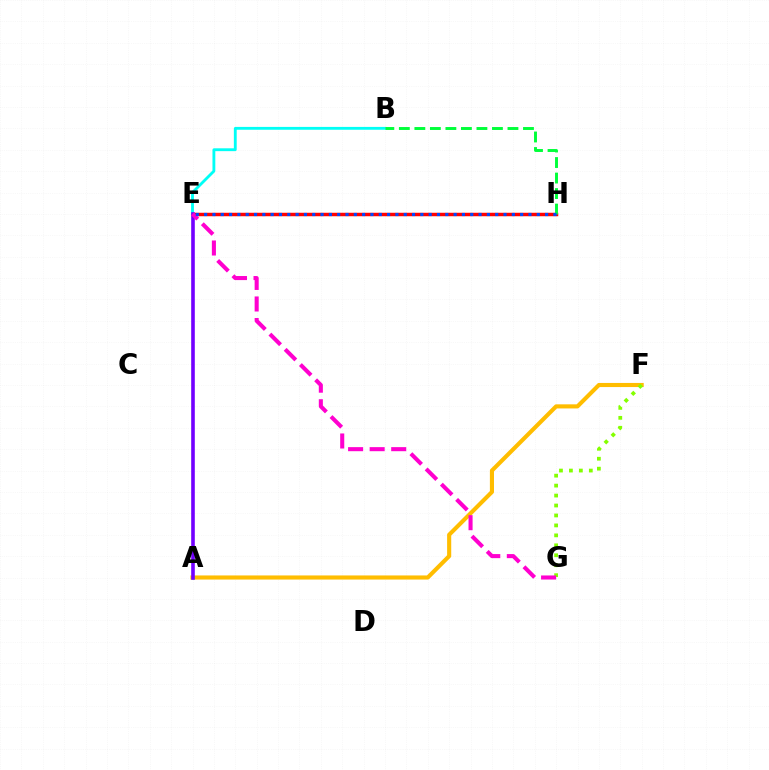{('E', 'H'): [{'color': '#ff0000', 'line_style': 'solid', 'thickness': 2.5}, {'color': '#004bff', 'line_style': 'dotted', 'thickness': 2.26}], ('A', 'F'): [{'color': '#ffbd00', 'line_style': 'solid', 'thickness': 2.96}], ('F', 'G'): [{'color': '#84ff00', 'line_style': 'dotted', 'thickness': 2.7}], ('B', 'E'): [{'color': '#00fff6', 'line_style': 'solid', 'thickness': 2.05}], ('A', 'E'): [{'color': '#7200ff', 'line_style': 'solid', 'thickness': 2.6}], ('B', 'H'): [{'color': '#00ff39', 'line_style': 'dashed', 'thickness': 2.11}], ('E', 'G'): [{'color': '#ff00cf', 'line_style': 'dashed', 'thickness': 2.93}]}